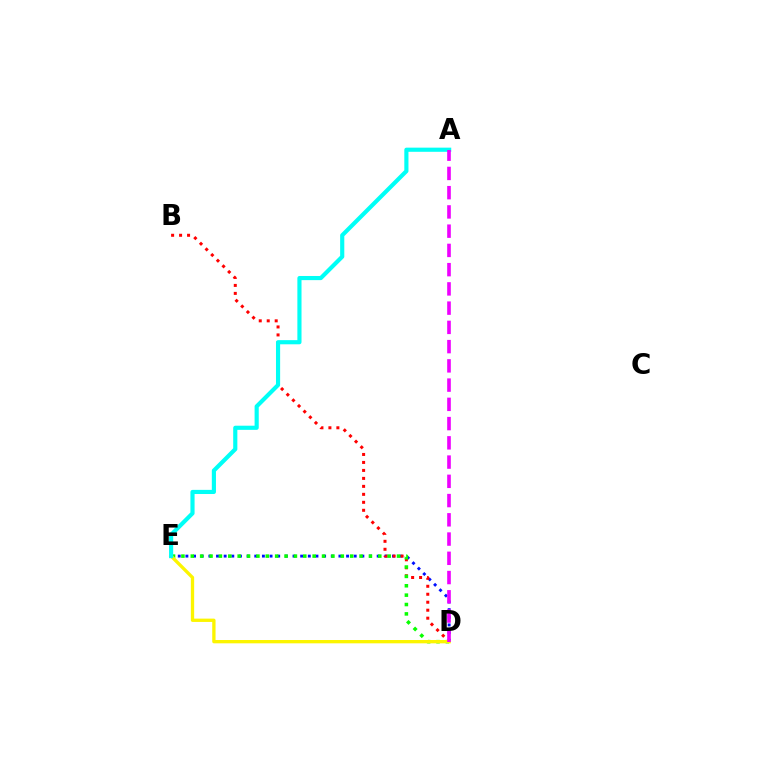{('D', 'E'): [{'color': '#0010ff', 'line_style': 'dotted', 'thickness': 2.08}, {'color': '#08ff00', 'line_style': 'dotted', 'thickness': 2.55}, {'color': '#fcf500', 'line_style': 'solid', 'thickness': 2.39}], ('B', 'D'): [{'color': '#ff0000', 'line_style': 'dotted', 'thickness': 2.17}], ('A', 'E'): [{'color': '#00fff6', 'line_style': 'solid', 'thickness': 2.99}], ('A', 'D'): [{'color': '#ee00ff', 'line_style': 'dashed', 'thickness': 2.61}]}